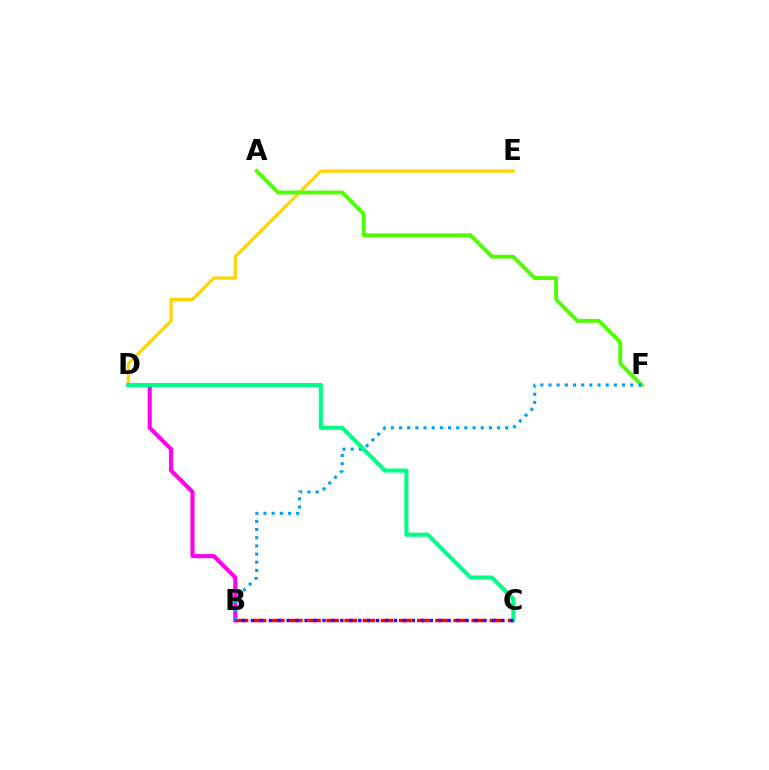{('B', 'C'): [{'color': '#ff0000', 'line_style': 'dashed', 'thickness': 2.47}, {'color': '#3700ff', 'line_style': 'dotted', 'thickness': 2.43}], ('B', 'D'): [{'color': '#ff00ed', 'line_style': 'solid', 'thickness': 2.94}], ('D', 'E'): [{'color': '#ffd500', 'line_style': 'solid', 'thickness': 2.3}], ('A', 'F'): [{'color': '#4fff00', 'line_style': 'solid', 'thickness': 2.78}], ('B', 'F'): [{'color': '#009eff', 'line_style': 'dotted', 'thickness': 2.22}], ('C', 'D'): [{'color': '#00ff86', 'line_style': 'solid', 'thickness': 2.94}]}